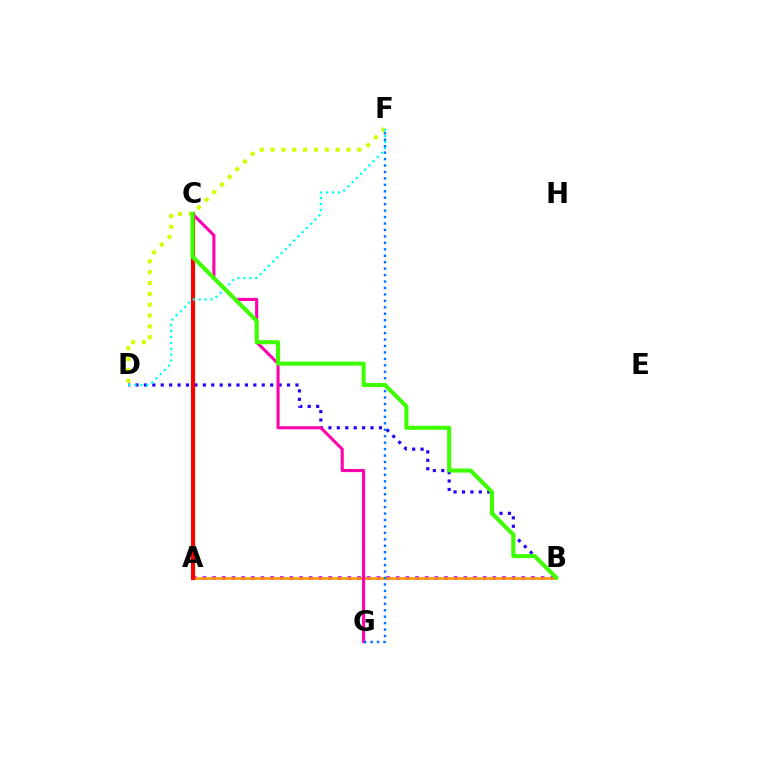{('A', 'B'): [{'color': '#b900ff', 'line_style': 'dotted', 'thickness': 2.62}, {'color': '#ff9400', 'line_style': 'solid', 'thickness': 1.81}], ('A', 'C'): [{'color': '#00ff5c', 'line_style': 'solid', 'thickness': 2.38}, {'color': '#ff0000', 'line_style': 'solid', 'thickness': 2.93}], ('B', 'D'): [{'color': '#2500ff', 'line_style': 'dotted', 'thickness': 2.29}], ('D', 'F'): [{'color': '#d1ff00', 'line_style': 'dotted', 'thickness': 2.95}, {'color': '#00fff6', 'line_style': 'dotted', 'thickness': 1.61}], ('C', 'G'): [{'color': '#ff00ac', 'line_style': 'solid', 'thickness': 2.21}], ('F', 'G'): [{'color': '#0074ff', 'line_style': 'dotted', 'thickness': 1.75}], ('B', 'C'): [{'color': '#3dff00', 'line_style': 'solid', 'thickness': 2.93}]}